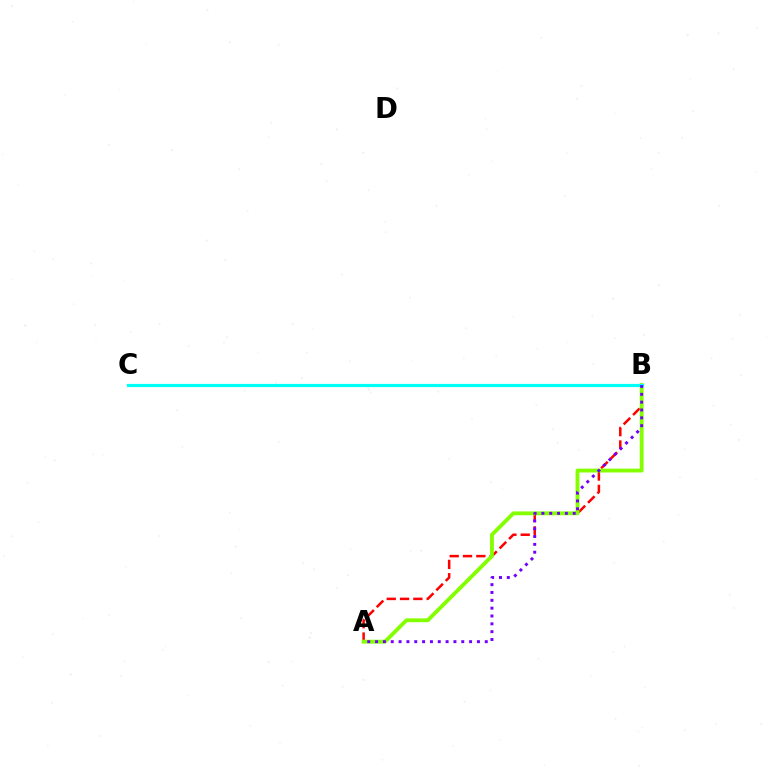{('A', 'B'): [{'color': '#ff0000', 'line_style': 'dashed', 'thickness': 1.81}, {'color': '#84ff00', 'line_style': 'solid', 'thickness': 2.76}, {'color': '#7200ff', 'line_style': 'dotted', 'thickness': 2.13}], ('B', 'C'): [{'color': '#00fff6', 'line_style': 'solid', 'thickness': 2.31}]}